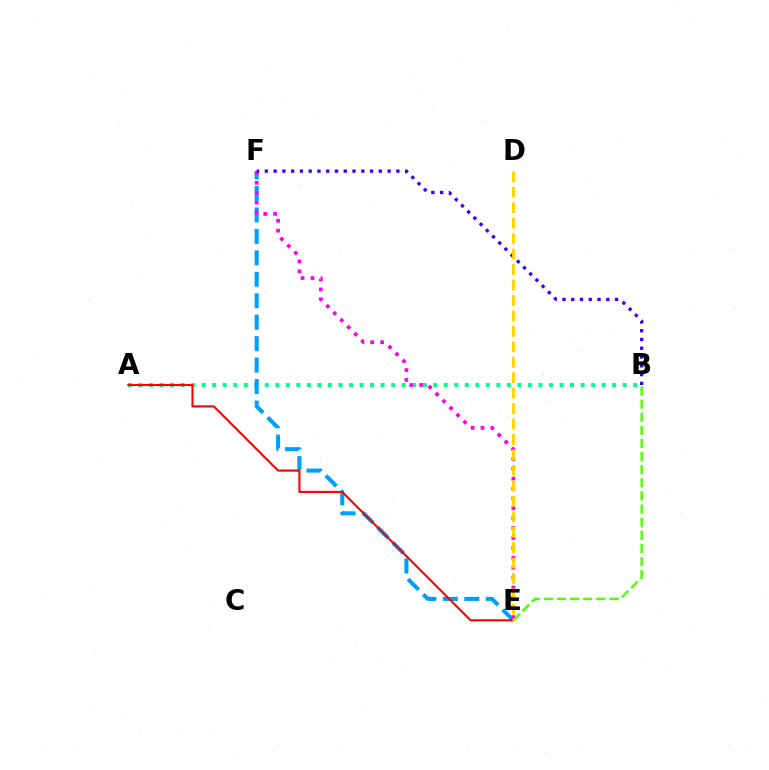{('A', 'B'): [{'color': '#00ff86', 'line_style': 'dotted', 'thickness': 2.86}], ('E', 'F'): [{'color': '#009eff', 'line_style': 'dashed', 'thickness': 2.92}, {'color': '#ff00ed', 'line_style': 'dotted', 'thickness': 2.69}], ('A', 'E'): [{'color': '#ff0000', 'line_style': 'solid', 'thickness': 1.52}], ('B', 'E'): [{'color': '#4fff00', 'line_style': 'dashed', 'thickness': 1.78}], ('B', 'F'): [{'color': '#3700ff', 'line_style': 'dotted', 'thickness': 2.38}], ('D', 'E'): [{'color': '#ffd500', 'line_style': 'dashed', 'thickness': 2.1}]}